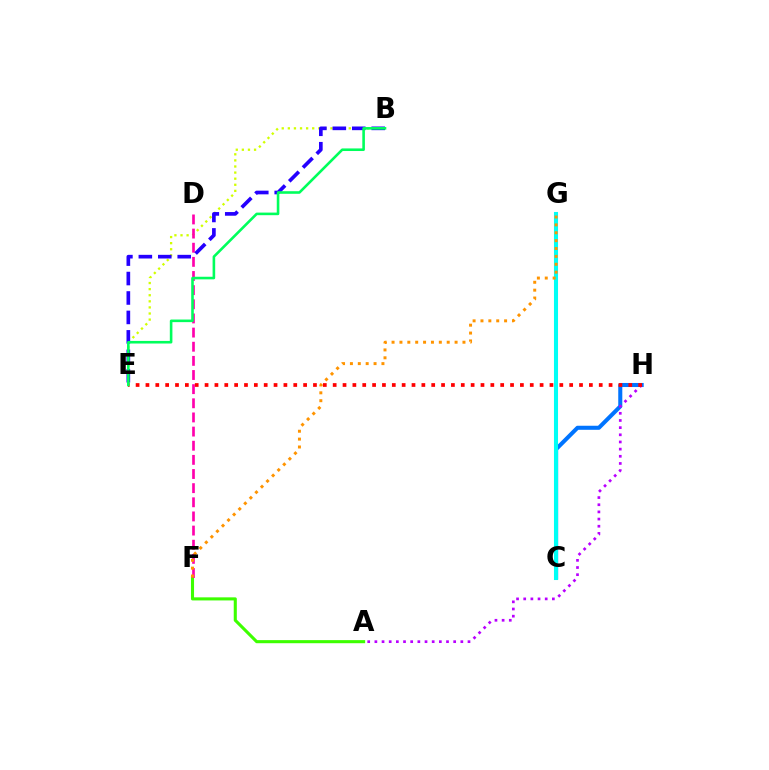{('C', 'H'): [{'color': '#0074ff', 'line_style': 'solid', 'thickness': 2.92}], ('C', 'G'): [{'color': '#00fff6', 'line_style': 'solid', 'thickness': 2.93}], ('A', 'H'): [{'color': '#b900ff', 'line_style': 'dotted', 'thickness': 1.95}], ('B', 'E'): [{'color': '#d1ff00', 'line_style': 'dotted', 'thickness': 1.66}, {'color': '#2500ff', 'line_style': 'dashed', 'thickness': 2.64}, {'color': '#00ff5c', 'line_style': 'solid', 'thickness': 1.87}], ('A', 'F'): [{'color': '#3dff00', 'line_style': 'solid', 'thickness': 2.22}], ('D', 'F'): [{'color': '#ff00ac', 'line_style': 'dashed', 'thickness': 1.92}], ('F', 'G'): [{'color': '#ff9400', 'line_style': 'dotted', 'thickness': 2.14}], ('E', 'H'): [{'color': '#ff0000', 'line_style': 'dotted', 'thickness': 2.68}]}